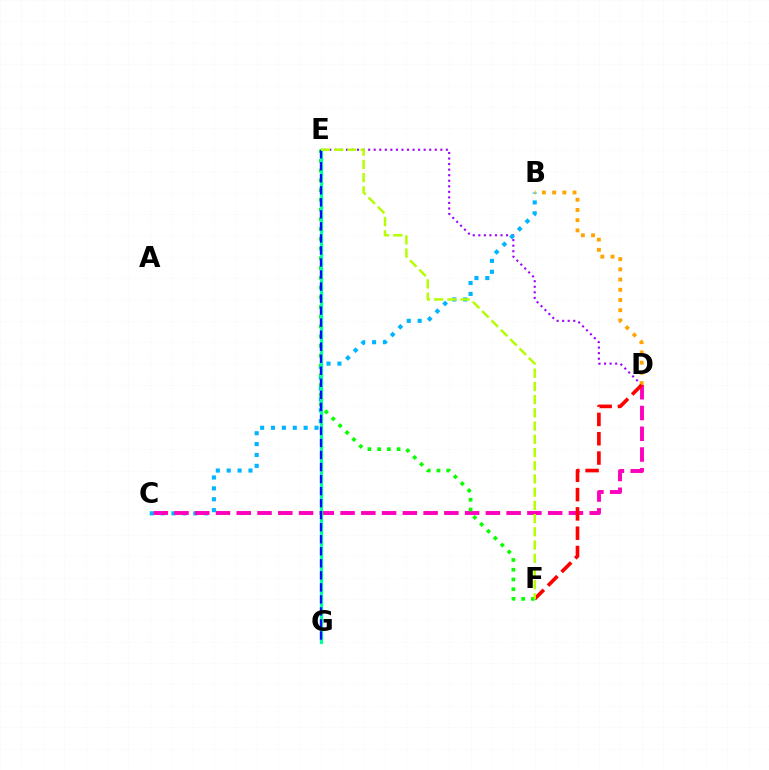{('D', 'E'): [{'color': '#9b00ff', 'line_style': 'dotted', 'thickness': 1.51}], ('B', 'C'): [{'color': '#00b5ff', 'line_style': 'dotted', 'thickness': 2.96}], ('B', 'D'): [{'color': '#ffa500', 'line_style': 'dotted', 'thickness': 2.78}], ('C', 'D'): [{'color': '#ff00bd', 'line_style': 'dashed', 'thickness': 2.82}], ('E', 'F'): [{'color': '#08ff00', 'line_style': 'dotted', 'thickness': 2.65}, {'color': '#b3ff00', 'line_style': 'dashed', 'thickness': 1.8}], ('D', 'F'): [{'color': '#ff0000', 'line_style': 'dashed', 'thickness': 2.62}], ('E', 'G'): [{'color': '#00ff9d', 'line_style': 'solid', 'thickness': 2.32}, {'color': '#0010ff', 'line_style': 'dashed', 'thickness': 1.63}]}